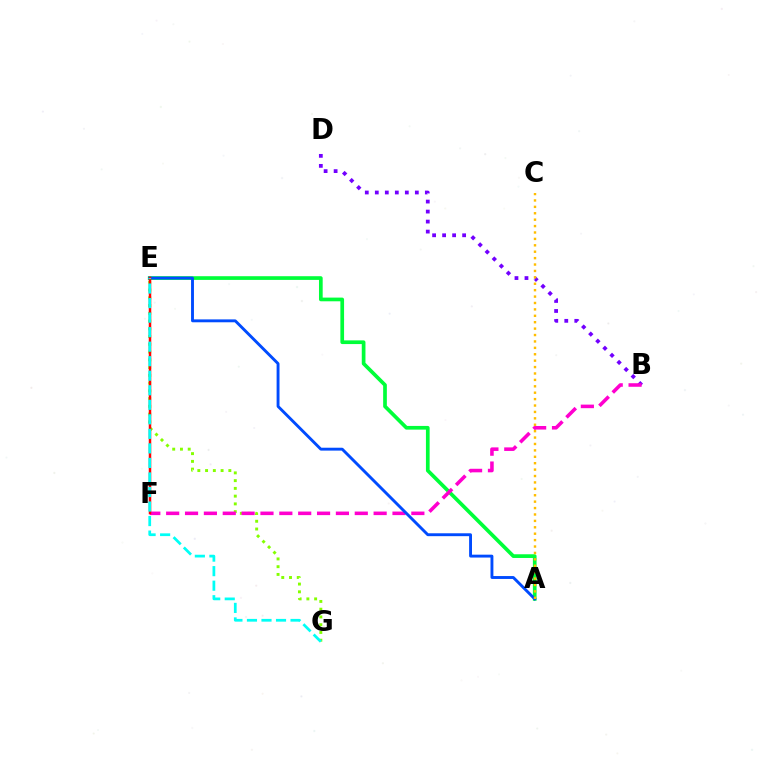{('E', 'G'): [{'color': '#84ff00', 'line_style': 'dotted', 'thickness': 2.11}, {'color': '#00fff6', 'line_style': 'dashed', 'thickness': 1.97}], ('A', 'E'): [{'color': '#00ff39', 'line_style': 'solid', 'thickness': 2.66}, {'color': '#004bff', 'line_style': 'solid', 'thickness': 2.08}], ('B', 'D'): [{'color': '#7200ff', 'line_style': 'dotted', 'thickness': 2.72}], ('B', 'F'): [{'color': '#ff00cf', 'line_style': 'dashed', 'thickness': 2.56}], ('E', 'F'): [{'color': '#ff0000', 'line_style': 'solid', 'thickness': 1.8}], ('A', 'C'): [{'color': '#ffbd00', 'line_style': 'dotted', 'thickness': 1.74}]}